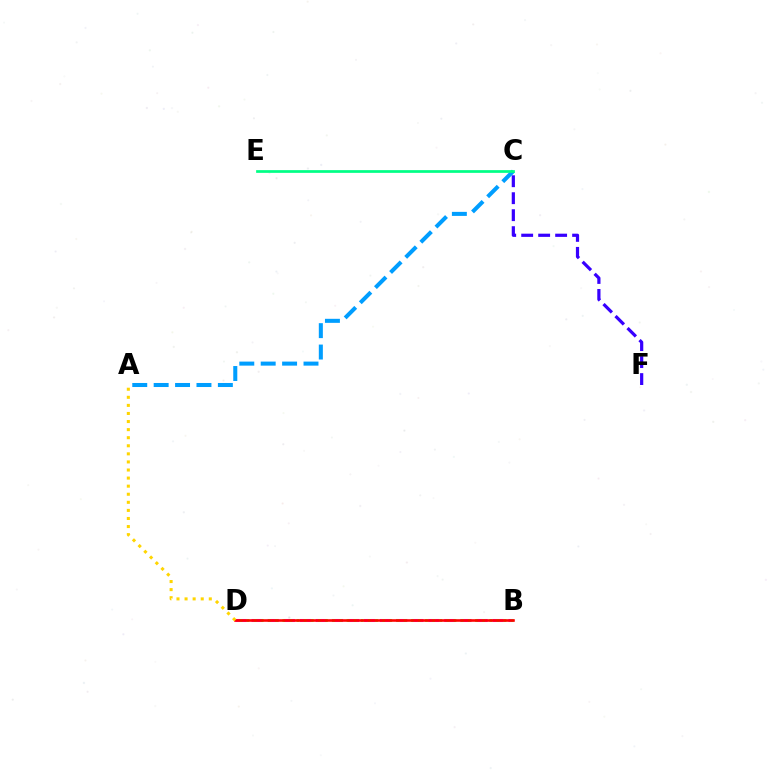{('B', 'D'): [{'color': '#ff00ed', 'line_style': 'dashed', 'thickness': 2.18}, {'color': '#4fff00', 'line_style': 'dotted', 'thickness': 1.94}, {'color': '#ff0000', 'line_style': 'solid', 'thickness': 1.87}], ('C', 'F'): [{'color': '#3700ff', 'line_style': 'dashed', 'thickness': 2.31}], ('A', 'C'): [{'color': '#009eff', 'line_style': 'dashed', 'thickness': 2.91}], ('A', 'D'): [{'color': '#ffd500', 'line_style': 'dotted', 'thickness': 2.19}], ('C', 'E'): [{'color': '#00ff86', 'line_style': 'solid', 'thickness': 1.96}]}